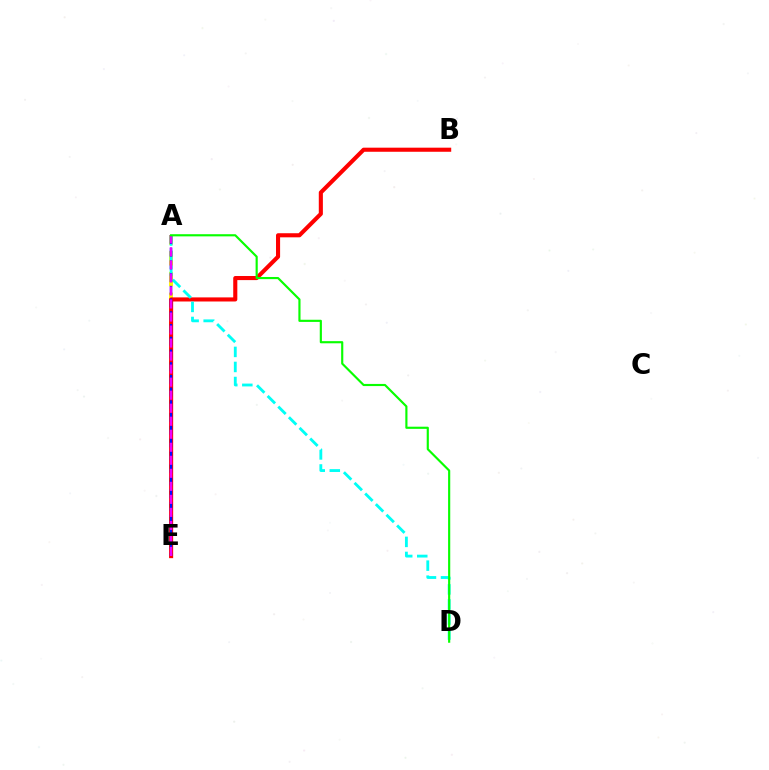{('A', 'E'): [{'color': '#fcf500', 'line_style': 'dashed', 'thickness': 2.82}, {'color': '#0010ff', 'line_style': 'dashed', 'thickness': 1.73}, {'color': '#ee00ff', 'line_style': 'dashed', 'thickness': 1.77}], ('B', 'E'): [{'color': '#ff0000', 'line_style': 'solid', 'thickness': 2.95}], ('A', 'D'): [{'color': '#00fff6', 'line_style': 'dashed', 'thickness': 2.04}, {'color': '#08ff00', 'line_style': 'solid', 'thickness': 1.55}]}